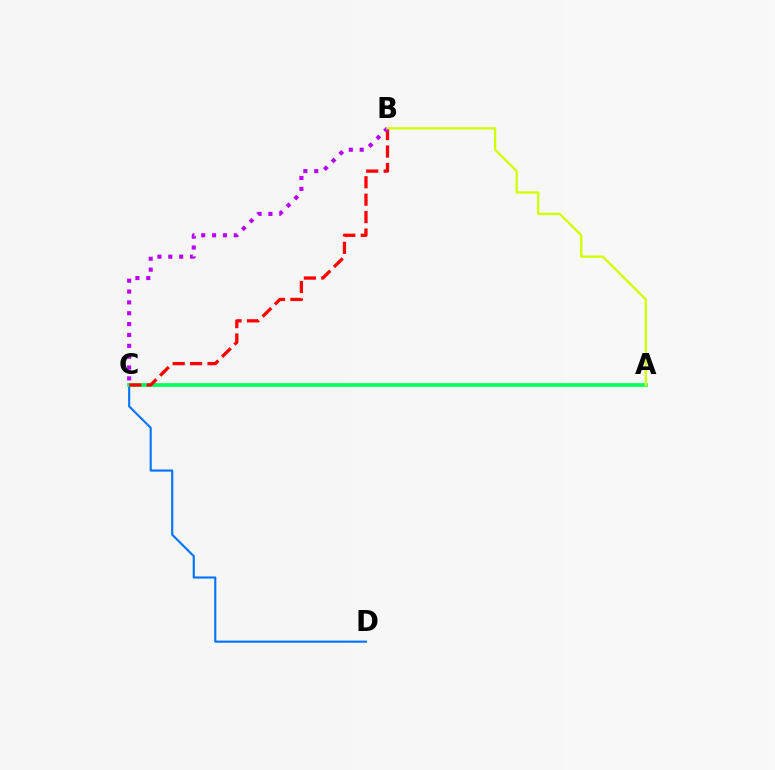{('C', 'D'): [{'color': '#0074ff', 'line_style': 'solid', 'thickness': 1.53}], ('A', 'C'): [{'color': '#00ff5c', 'line_style': 'solid', 'thickness': 2.66}], ('B', 'C'): [{'color': '#ff0000', 'line_style': 'dashed', 'thickness': 2.37}, {'color': '#b900ff', 'line_style': 'dotted', 'thickness': 2.95}], ('A', 'B'): [{'color': '#d1ff00', 'line_style': 'solid', 'thickness': 1.66}]}